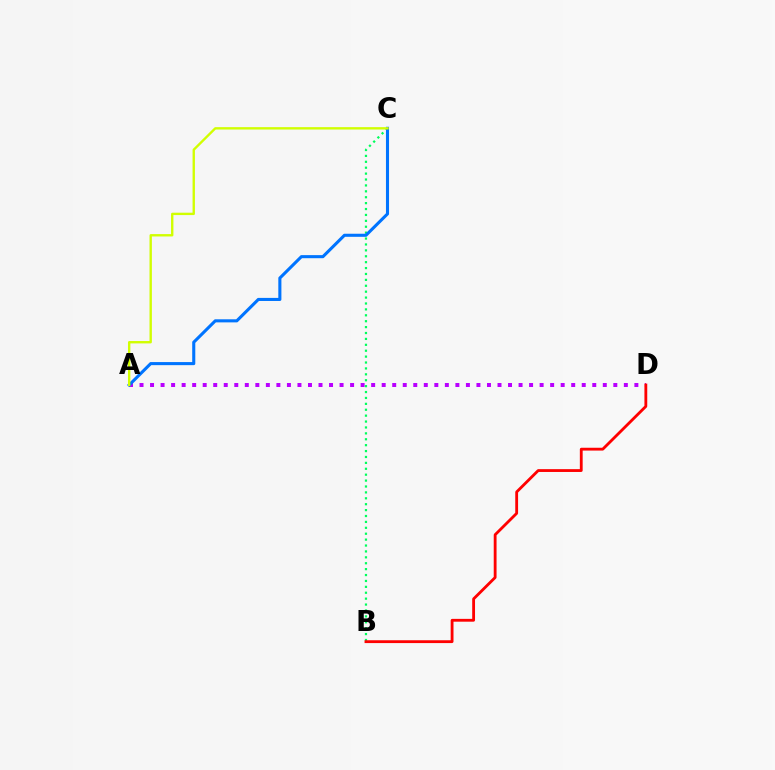{('A', 'D'): [{'color': '#b900ff', 'line_style': 'dotted', 'thickness': 2.86}], ('B', 'C'): [{'color': '#00ff5c', 'line_style': 'dotted', 'thickness': 1.6}], ('B', 'D'): [{'color': '#ff0000', 'line_style': 'solid', 'thickness': 2.03}], ('A', 'C'): [{'color': '#0074ff', 'line_style': 'solid', 'thickness': 2.22}, {'color': '#d1ff00', 'line_style': 'solid', 'thickness': 1.71}]}